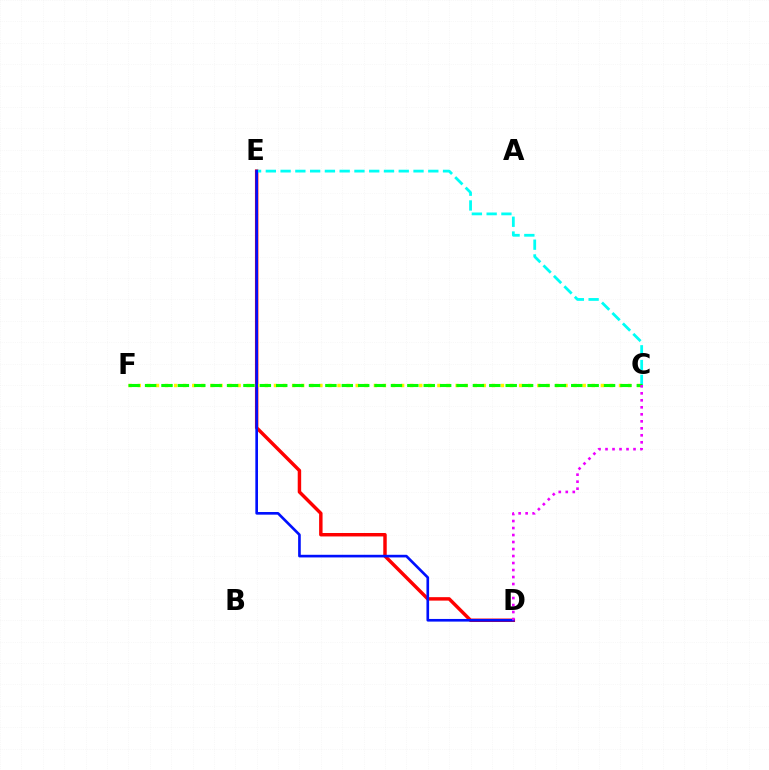{('D', 'E'): [{'color': '#ff0000', 'line_style': 'solid', 'thickness': 2.48}, {'color': '#0010ff', 'line_style': 'solid', 'thickness': 1.91}], ('C', 'F'): [{'color': '#fcf500', 'line_style': 'dotted', 'thickness': 2.47}, {'color': '#08ff00', 'line_style': 'dashed', 'thickness': 2.23}], ('C', 'E'): [{'color': '#00fff6', 'line_style': 'dashed', 'thickness': 2.01}], ('C', 'D'): [{'color': '#ee00ff', 'line_style': 'dotted', 'thickness': 1.9}]}